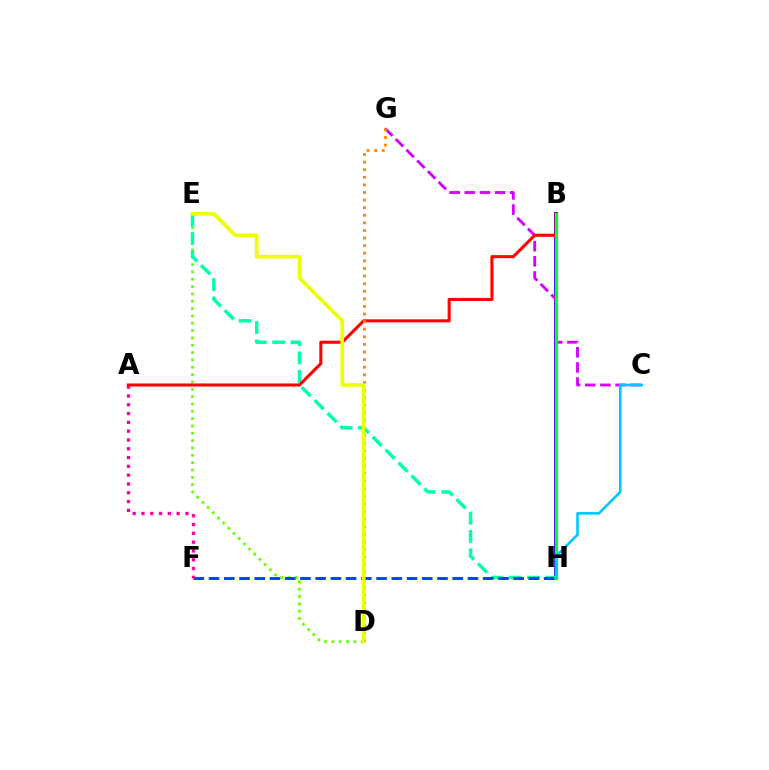{('B', 'H'): [{'color': '#4f00ff', 'line_style': 'solid', 'thickness': 2.92}, {'color': '#00ff27', 'line_style': 'solid', 'thickness': 2.31}], ('D', 'E'): [{'color': '#66ff00', 'line_style': 'dotted', 'thickness': 1.99}, {'color': '#eeff00', 'line_style': 'solid', 'thickness': 2.64}], ('E', 'H'): [{'color': '#00ffaf', 'line_style': 'dashed', 'thickness': 2.49}], ('F', 'H'): [{'color': '#003fff', 'line_style': 'dashed', 'thickness': 2.07}], ('C', 'G'): [{'color': '#d600ff', 'line_style': 'dashed', 'thickness': 2.06}], ('A', 'F'): [{'color': '#ff00a0', 'line_style': 'dotted', 'thickness': 2.39}], ('A', 'B'): [{'color': '#ff0000', 'line_style': 'solid', 'thickness': 2.2}], ('C', 'H'): [{'color': '#00c7ff', 'line_style': 'solid', 'thickness': 1.89}], ('D', 'G'): [{'color': '#ff8800', 'line_style': 'dotted', 'thickness': 2.06}]}